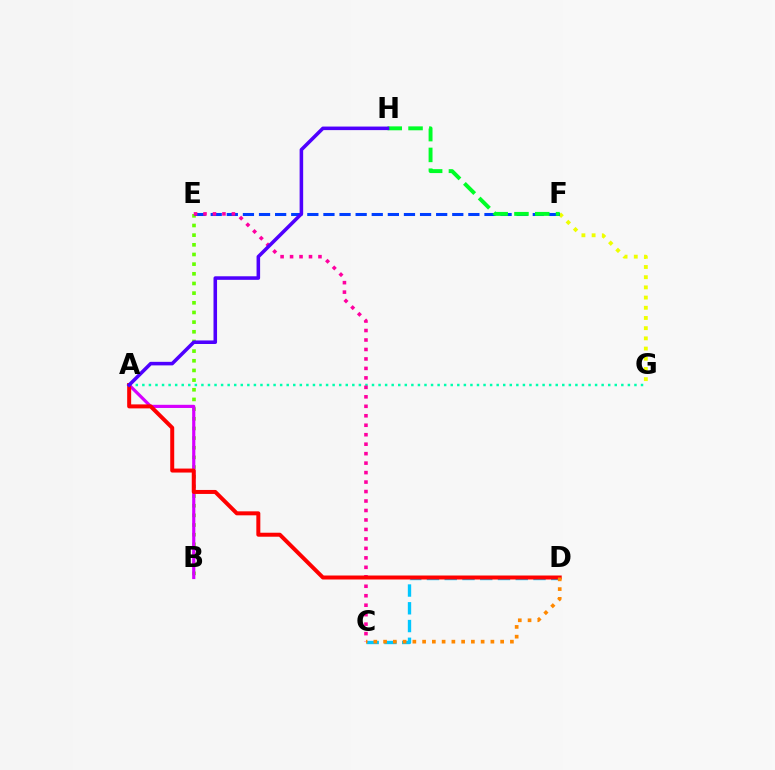{('F', 'G'): [{'color': '#eeff00', 'line_style': 'dotted', 'thickness': 2.77}], ('A', 'G'): [{'color': '#00ffaf', 'line_style': 'dotted', 'thickness': 1.78}], ('B', 'E'): [{'color': '#66ff00', 'line_style': 'dotted', 'thickness': 2.63}], ('A', 'B'): [{'color': '#d600ff', 'line_style': 'solid', 'thickness': 2.28}], ('C', 'D'): [{'color': '#00c7ff', 'line_style': 'dashed', 'thickness': 2.41}, {'color': '#ff8800', 'line_style': 'dotted', 'thickness': 2.65}], ('E', 'F'): [{'color': '#003fff', 'line_style': 'dashed', 'thickness': 2.19}], ('C', 'E'): [{'color': '#ff00a0', 'line_style': 'dotted', 'thickness': 2.57}], ('F', 'H'): [{'color': '#00ff27', 'line_style': 'dashed', 'thickness': 2.82}], ('A', 'D'): [{'color': '#ff0000', 'line_style': 'solid', 'thickness': 2.87}], ('A', 'H'): [{'color': '#4f00ff', 'line_style': 'solid', 'thickness': 2.56}]}